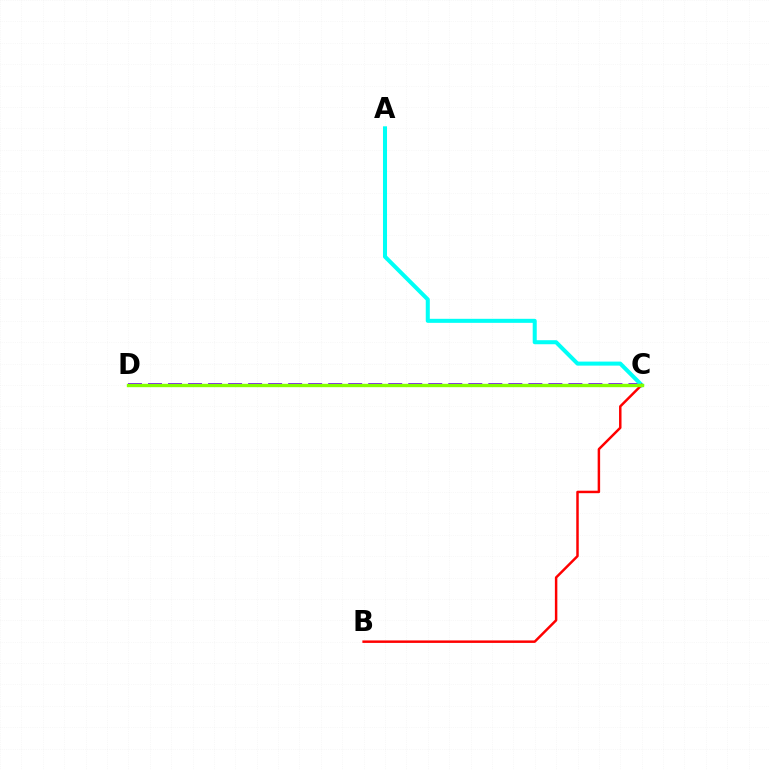{('C', 'D'): [{'color': '#7200ff', 'line_style': 'dashed', 'thickness': 2.72}, {'color': '#84ff00', 'line_style': 'solid', 'thickness': 2.42}], ('A', 'C'): [{'color': '#00fff6', 'line_style': 'solid', 'thickness': 2.9}], ('B', 'C'): [{'color': '#ff0000', 'line_style': 'solid', 'thickness': 1.78}]}